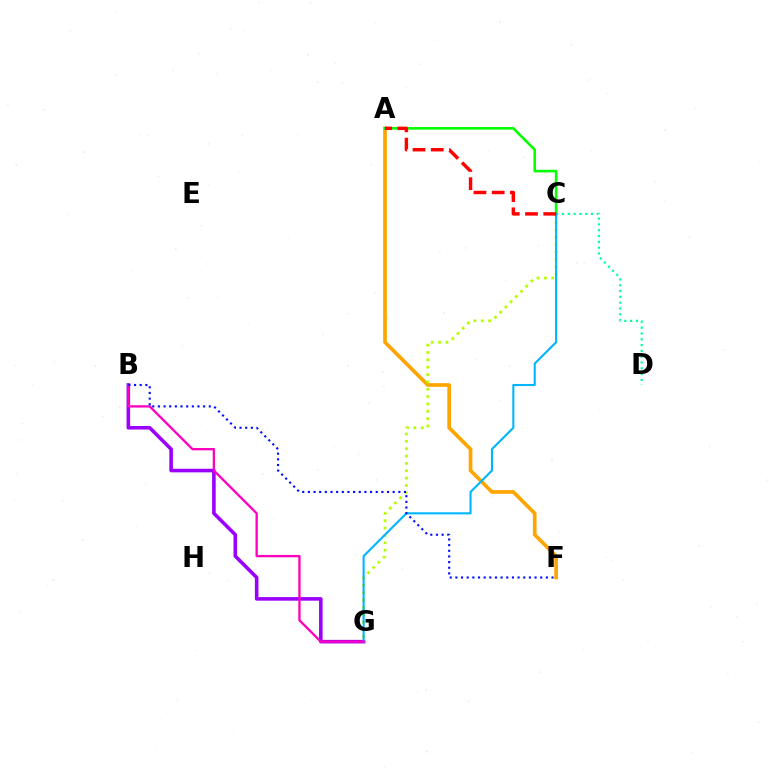{('C', 'D'): [{'color': '#00ff9d', 'line_style': 'dotted', 'thickness': 1.58}], ('A', 'F'): [{'color': '#ffa500', 'line_style': 'solid', 'thickness': 2.65}], ('B', 'G'): [{'color': '#9b00ff', 'line_style': 'solid', 'thickness': 2.58}, {'color': '#ff00bd', 'line_style': 'solid', 'thickness': 1.68}], ('C', 'G'): [{'color': '#b3ff00', 'line_style': 'dotted', 'thickness': 2.0}, {'color': '#00b5ff', 'line_style': 'solid', 'thickness': 1.51}], ('A', 'C'): [{'color': '#08ff00', 'line_style': 'solid', 'thickness': 1.89}, {'color': '#ff0000', 'line_style': 'dashed', 'thickness': 2.48}], ('B', 'F'): [{'color': '#0010ff', 'line_style': 'dotted', 'thickness': 1.54}]}